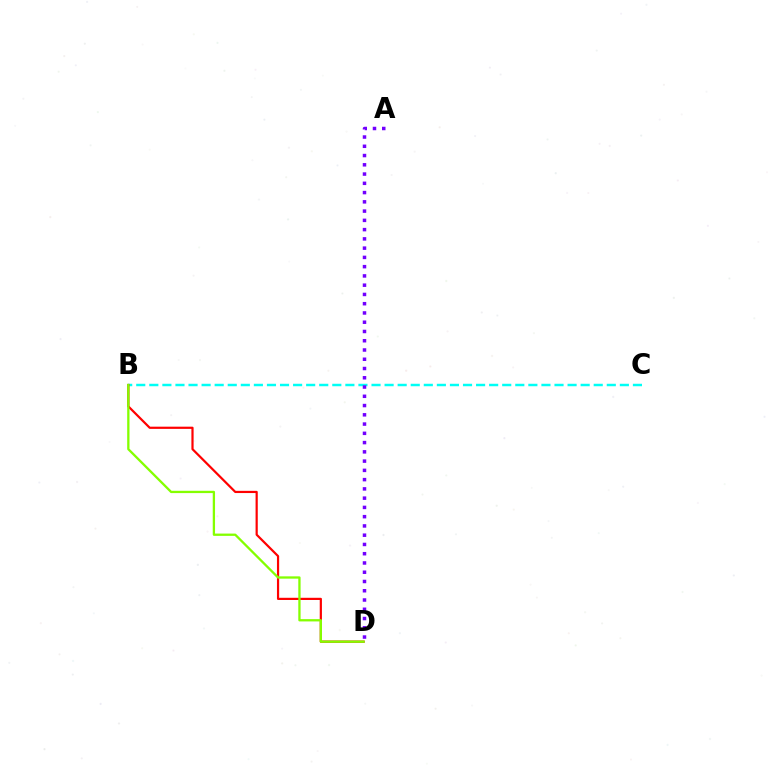{('B', 'C'): [{'color': '#00fff6', 'line_style': 'dashed', 'thickness': 1.78}], ('B', 'D'): [{'color': '#ff0000', 'line_style': 'solid', 'thickness': 1.59}, {'color': '#84ff00', 'line_style': 'solid', 'thickness': 1.66}], ('A', 'D'): [{'color': '#7200ff', 'line_style': 'dotted', 'thickness': 2.52}]}